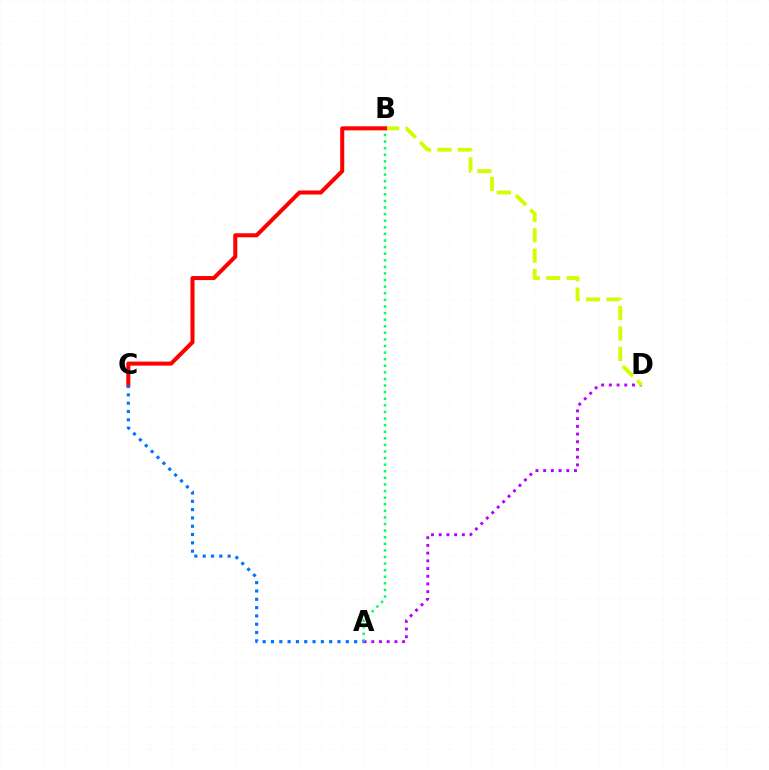{('A', 'D'): [{'color': '#b900ff', 'line_style': 'dotted', 'thickness': 2.09}], ('B', 'D'): [{'color': '#d1ff00', 'line_style': 'dashed', 'thickness': 2.77}], ('A', 'B'): [{'color': '#00ff5c', 'line_style': 'dotted', 'thickness': 1.79}], ('B', 'C'): [{'color': '#ff0000', 'line_style': 'solid', 'thickness': 2.91}], ('A', 'C'): [{'color': '#0074ff', 'line_style': 'dotted', 'thickness': 2.26}]}